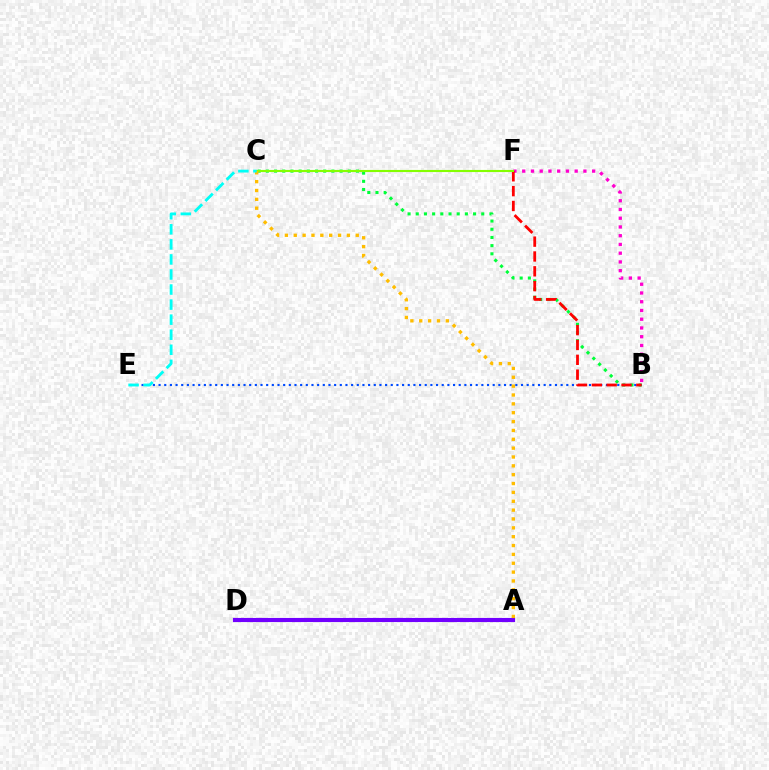{('B', 'E'): [{'color': '#004bff', 'line_style': 'dotted', 'thickness': 1.54}], ('B', 'C'): [{'color': '#00ff39', 'line_style': 'dotted', 'thickness': 2.22}], ('A', 'D'): [{'color': '#7200ff', 'line_style': 'solid', 'thickness': 2.97}], ('B', 'F'): [{'color': '#ff00cf', 'line_style': 'dotted', 'thickness': 2.38}, {'color': '#ff0000', 'line_style': 'dashed', 'thickness': 2.02}], ('C', 'F'): [{'color': '#84ff00', 'line_style': 'solid', 'thickness': 1.53}], ('A', 'C'): [{'color': '#ffbd00', 'line_style': 'dotted', 'thickness': 2.41}], ('C', 'E'): [{'color': '#00fff6', 'line_style': 'dashed', 'thickness': 2.05}]}